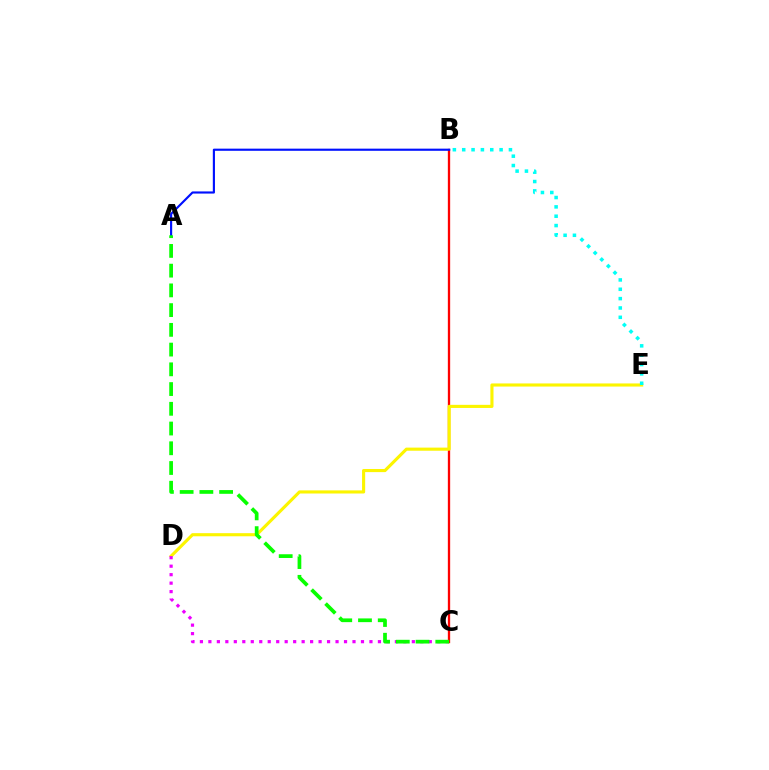{('B', 'C'): [{'color': '#ff0000', 'line_style': 'solid', 'thickness': 1.67}], ('D', 'E'): [{'color': '#fcf500', 'line_style': 'solid', 'thickness': 2.24}], ('C', 'D'): [{'color': '#ee00ff', 'line_style': 'dotted', 'thickness': 2.3}], ('A', 'B'): [{'color': '#0010ff', 'line_style': 'solid', 'thickness': 1.55}], ('A', 'C'): [{'color': '#08ff00', 'line_style': 'dashed', 'thickness': 2.68}], ('B', 'E'): [{'color': '#00fff6', 'line_style': 'dotted', 'thickness': 2.54}]}